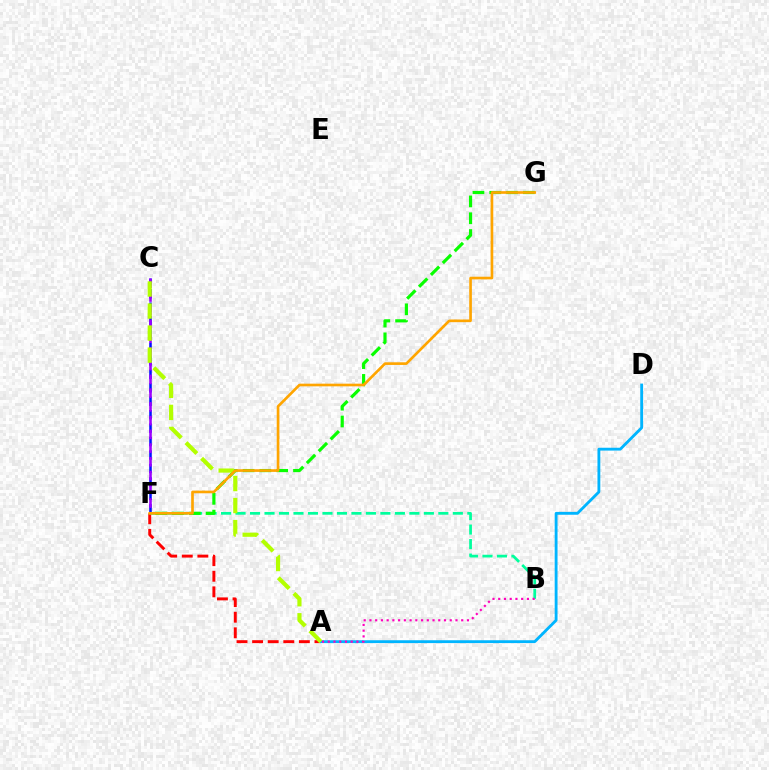{('A', 'F'): [{'color': '#ff0000', 'line_style': 'dashed', 'thickness': 2.12}], ('C', 'F'): [{'color': '#0010ff', 'line_style': 'dashed', 'thickness': 1.83}, {'color': '#9b00ff', 'line_style': 'dashed', 'thickness': 1.87}], ('A', 'D'): [{'color': '#00b5ff', 'line_style': 'solid', 'thickness': 2.04}], ('B', 'F'): [{'color': '#00ff9d', 'line_style': 'dashed', 'thickness': 1.97}], ('F', 'G'): [{'color': '#08ff00', 'line_style': 'dashed', 'thickness': 2.28}, {'color': '#ffa500', 'line_style': 'solid', 'thickness': 1.91}], ('A', 'C'): [{'color': '#b3ff00', 'line_style': 'dashed', 'thickness': 2.99}], ('A', 'B'): [{'color': '#ff00bd', 'line_style': 'dotted', 'thickness': 1.56}]}